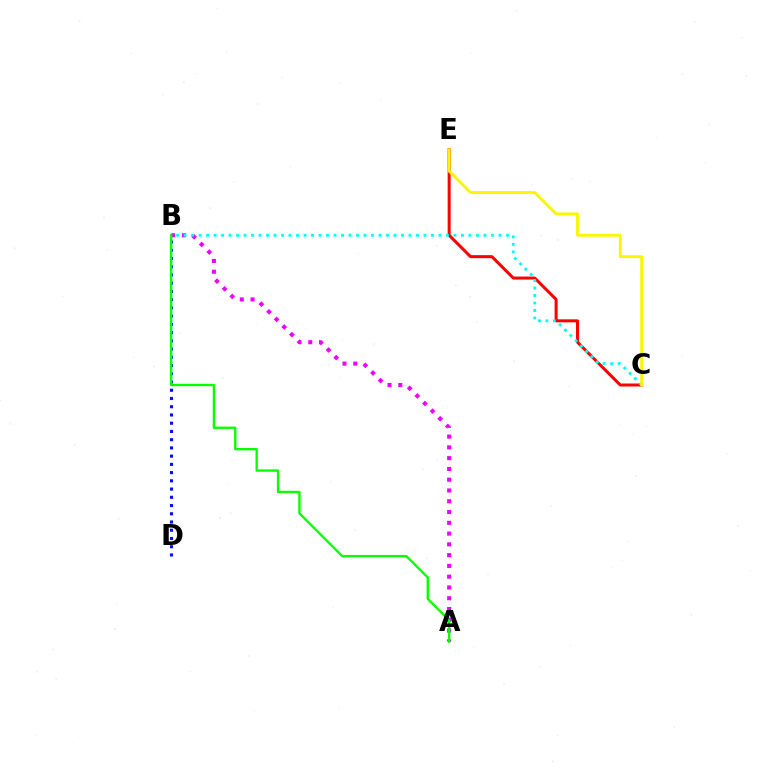{('C', 'E'): [{'color': '#ff0000', 'line_style': 'solid', 'thickness': 2.17}, {'color': '#fcf500', 'line_style': 'solid', 'thickness': 2.06}], ('A', 'B'): [{'color': '#ee00ff', 'line_style': 'dotted', 'thickness': 2.93}, {'color': '#08ff00', 'line_style': 'solid', 'thickness': 1.7}], ('B', 'D'): [{'color': '#0010ff', 'line_style': 'dotted', 'thickness': 2.24}], ('B', 'C'): [{'color': '#00fff6', 'line_style': 'dotted', 'thickness': 2.04}]}